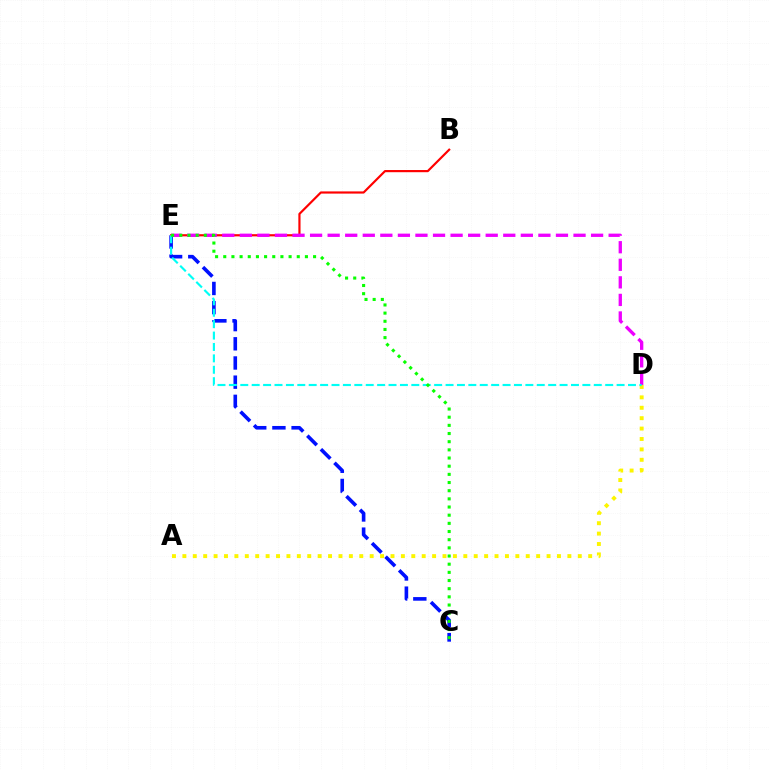{('C', 'E'): [{'color': '#0010ff', 'line_style': 'dashed', 'thickness': 2.61}, {'color': '#08ff00', 'line_style': 'dotted', 'thickness': 2.22}], ('B', 'E'): [{'color': '#ff0000', 'line_style': 'solid', 'thickness': 1.57}], ('A', 'D'): [{'color': '#fcf500', 'line_style': 'dotted', 'thickness': 2.83}], ('D', 'E'): [{'color': '#ee00ff', 'line_style': 'dashed', 'thickness': 2.39}, {'color': '#00fff6', 'line_style': 'dashed', 'thickness': 1.55}]}